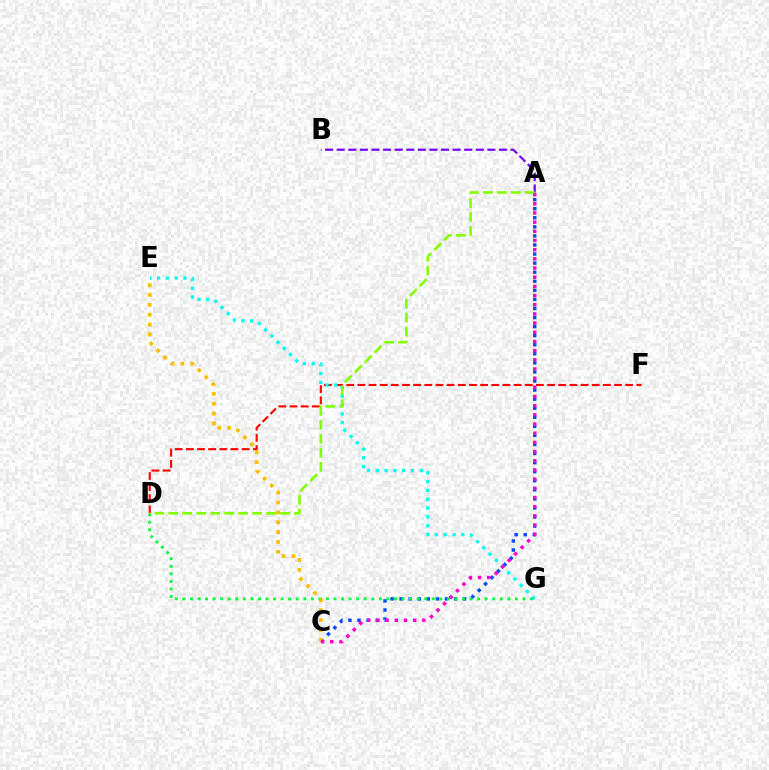{('A', 'C'): [{'color': '#004bff', 'line_style': 'dotted', 'thickness': 2.46}, {'color': '#ff00cf', 'line_style': 'dotted', 'thickness': 2.49}], ('A', 'B'): [{'color': '#7200ff', 'line_style': 'dashed', 'thickness': 1.57}], ('D', 'F'): [{'color': '#ff0000', 'line_style': 'dashed', 'thickness': 1.52}], ('D', 'G'): [{'color': '#00ff39', 'line_style': 'dotted', 'thickness': 2.05}], ('E', 'G'): [{'color': '#00fff6', 'line_style': 'dotted', 'thickness': 2.39}], ('C', 'E'): [{'color': '#ffbd00', 'line_style': 'dotted', 'thickness': 2.68}], ('A', 'D'): [{'color': '#84ff00', 'line_style': 'dashed', 'thickness': 1.9}]}